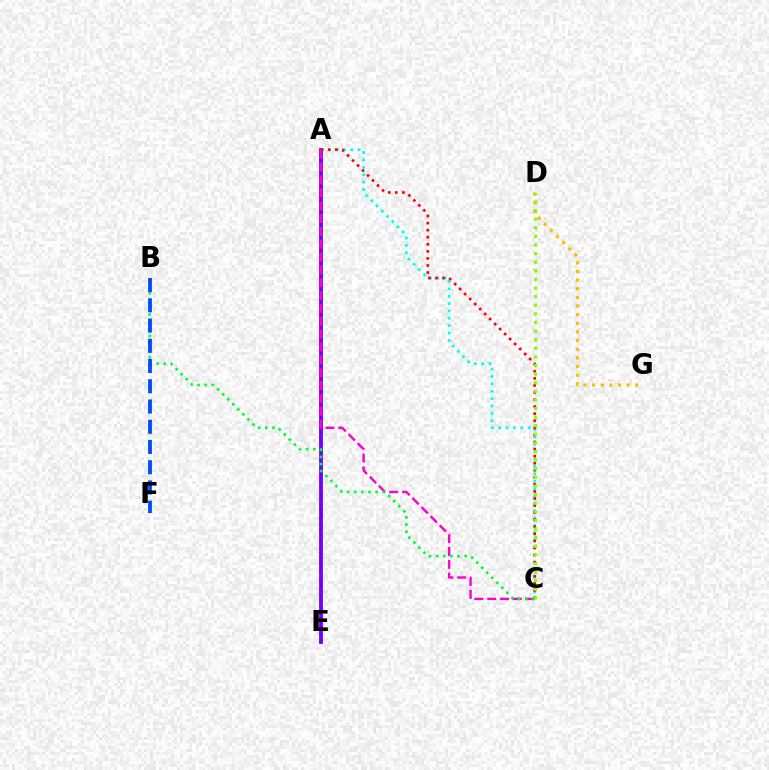{('A', 'E'): [{'color': '#7200ff', 'line_style': 'solid', 'thickness': 2.75}], ('A', 'C'): [{'color': '#00fff6', 'line_style': 'dotted', 'thickness': 2.0}, {'color': '#ff0000', 'line_style': 'dotted', 'thickness': 1.92}, {'color': '#ff00cf', 'line_style': 'dashed', 'thickness': 1.75}], ('D', 'G'): [{'color': '#ffbd00', 'line_style': 'dotted', 'thickness': 2.35}], ('C', 'D'): [{'color': '#84ff00', 'line_style': 'dotted', 'thickness': 2.34}], ('B', 'C'): [{'color': '#00ff39', 'line_style': 'dotted', 'thickness': 1.93}], ('B', 'F'): [{'color': '#004bff', 'line_style': 'dashed', 'thickness': 2.75}]}